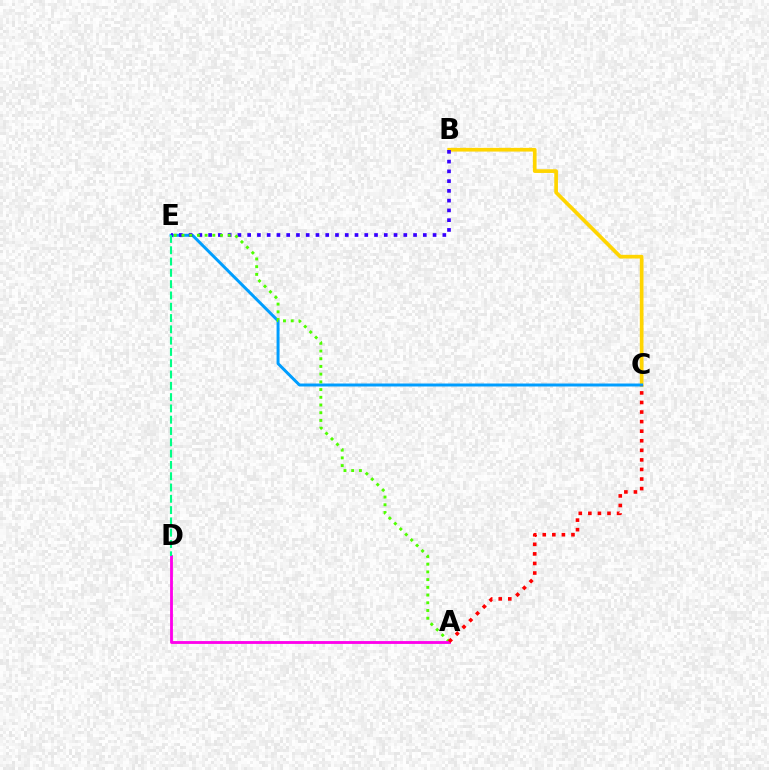{('B', 'C'): [{'color': '#ffd500', 'line_style': 'solid', 'thickness': 2.66}], ('C', 'E'): [{'color': '#009eff', 'line_style': 'solid', 'thickness': 2.14}], ('B', 'E'): [{'color': '#3700ff', 'line_style': 'dotted', 'thickness': 2.65}], ('A', 'E'): [{'color': '#4fff00', 'line_style': 'dotted', 'thickness': 2.1}], ('A', 'D'): [{'color': '#ff00ed', 'line_style': 'solid', 'thickness': 2.04}], ('A', 'C'): [{'color': '#ff0000', 'line_style': 'dotted', 'thickness': 2.6}], ('D', 'E'): [{'color': '#00ff86', 'line_style': 'dashed', 'thickness': 1.53}]}